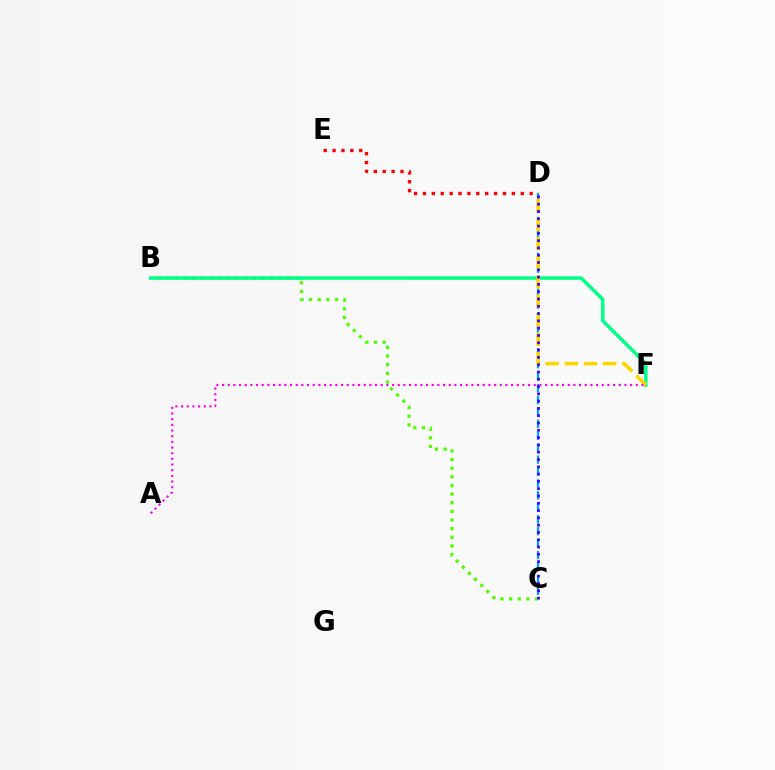{('B', 'C'): [{'color': '#4fff00', 'line_style': 'dotted', 'thickness': 2.35}], ('B', 'F'): [{'color': '#00ff86', 'line_style': 'solid', 'thickness': 2.49}], ('D', 'E'): [{'color': '#ff0000', 'line_style': 'dotted', 'thickness': 2.42}], ('C', 'D'): [{'color': '#009eff', 'line_style': 'dashed', 'thickness': 1.62}, {'color': '#3700ff', 'line_style': 'dotted', 'thickness': 1.98}], ('D', 'F'): [{'color': '#ffd500', 'line_style': 'dashed', 'thickness': 2.6}], ('A', 'F'): [{'color': '#ff00ed', 'line_style': 'dotted', 'thickness': 1.54}]}